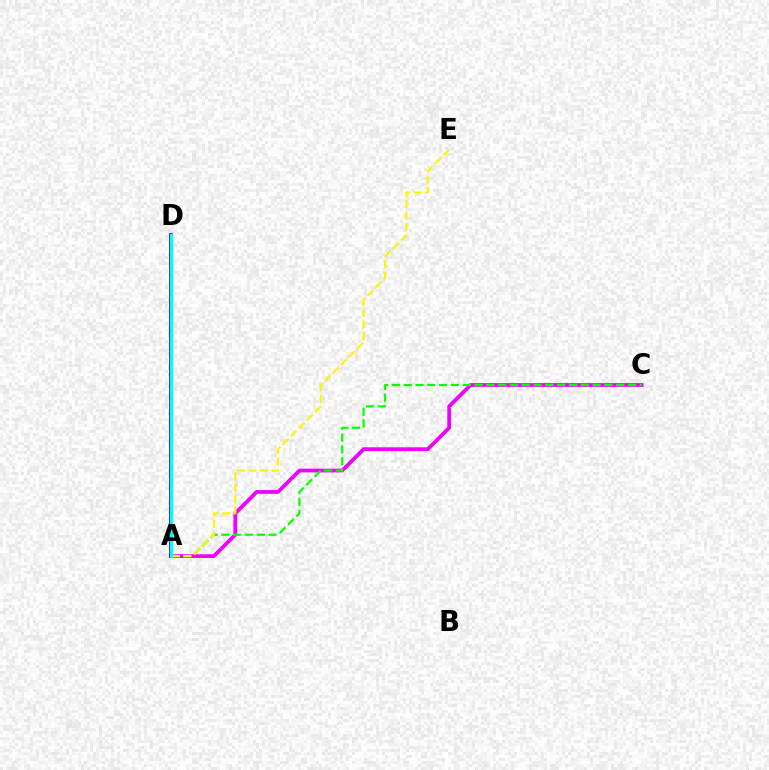{('A', 'C'): [{'color': '#ee00ff', 'line_style': 'solid', 'thickness': 2.71}, {'color': '#08ff00', 'line_style': 'dashed', 'thickness': 1.6}], ('A', 'E'): [{'color': '#fcf500', 'line_style': 'dashed', 'thickness': 1.56}], ('A', 'D'): [{'color': '#0010ff', 'line_style': 'solid', 'thickness': 2.63}, {'color': '#ff0000', 'line_style': 'solid', 'thickness': 2.03}, {'color': '#00fff6', 'line_style': 'solid', 'thickness': 2.15}]}